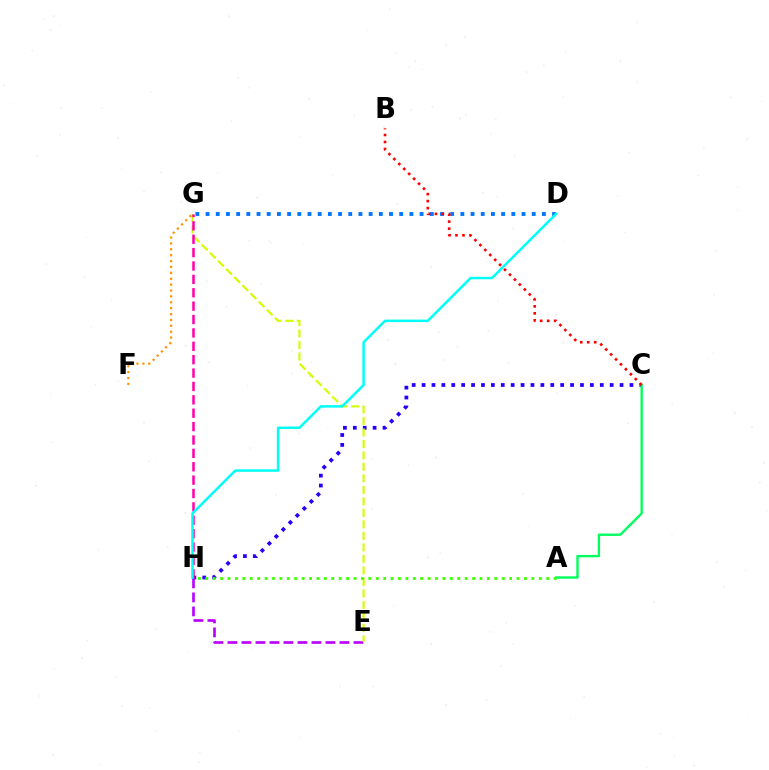{('F', 'G'): [{'color': '#ff9400', 'line_style': 'dotted', 'thickness': 1.6}], ('C', 'H'): [{'color': '#2500ff', 'line_style': 'dotted', 'thickness': 2.69}], ('E', 'H'): [{'color': '#b900ff', 'line_style': 'dashed', 'thickness': 1.9}], ('A', 'C'): [{'color': '#00ff5c', 'line_style': 'solid', 'thickness': 1.71}], ('E', 'G'): [{'color': '#d1ff00', 'line_style': 'dashed', 'thickness': 1.56}], ('D', 'G'): [{'color': '#0074ff', 'line_style': 'dotted', 'thickness': 2.77}], ('G', 'H'): [{'color': '#ff00ac', 'line_style': 'dashed', 'thickness': 1.82}], ('D', 'H'): [{'color': '#00fff6', 'line_style': 'solid', 'thickness': 1.79}], ('A', 'H'): [{'color': '#3dff00', 'line_style': 'dotted', 'thickness': 2.01}], ('B', 'C'): [{'color': '#ff0000', 'line_style': 'dotted', 'thickness': 1.9}]}